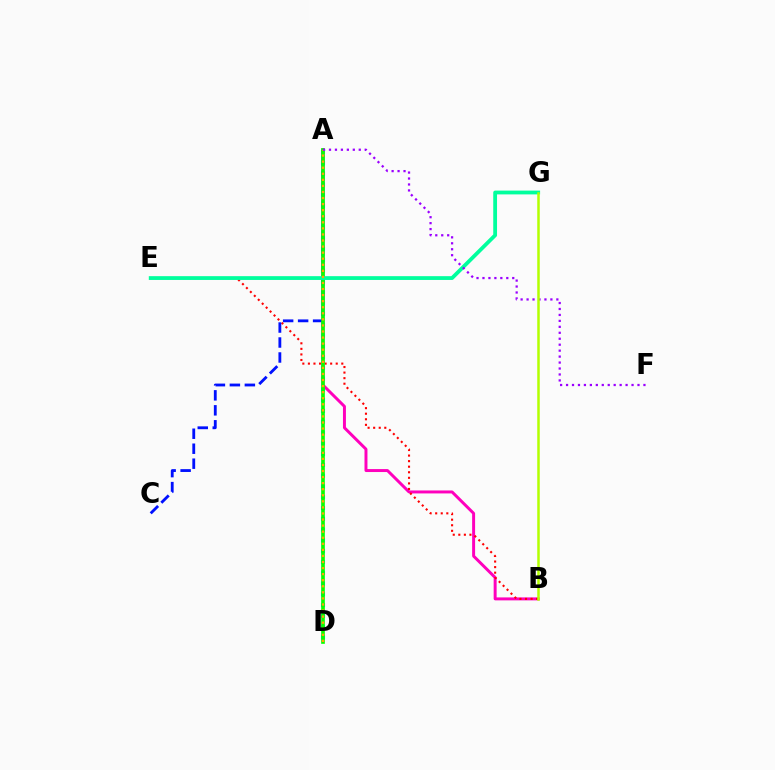{('A', 'D'): [{'color': '#00b5ff', 'line_style': 'dotted', 'thickness': 2.93}, {'color': '#08ff00', 'line_style': 'solid', 'thickness': 2.64}, {'color': '#ffa500', 'line_style': 'dotted', 'thickness': 1.65}], ('A', 'B'): [{'color': '#ff00bd', 'line_style': 'solid', 'thickness': 2.13}], ('B', 'E'): [{'color': '#ff0000', 'line_style': 'dotted', 'thickness': 1.51}], ('A', 'C'): [{'color': '#0010ff', 'line_style': 'dashed', 'thickness': 2.03}], ('E', 'G'): [{'color': '#00ff9d', 'line_style': 'solid', 'thickness': 2.73}], ('A', 'F'): [{'color': '#9b00ff', 'line_style': 'dotted', 'thickness': 1.62}], ('B', 'G'): [{'color': '#b3ff00', 'line_style': 'solid', 'thickness': 1.8}]}